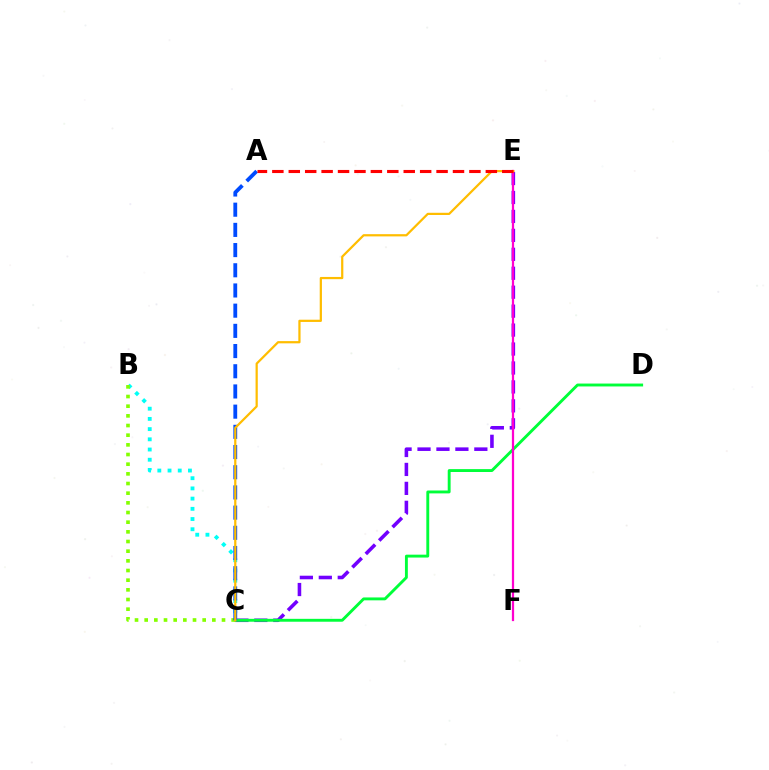{('C', 'E'): [{'color': '#7200ff', 'line_style': 'dashed', 'thickness': 2.57}, {'color': '#ffbd00', 'line_style': 'solid', 'thickness': 1.6}], ('B', 'C'): [{'color': '#00fff6', 'line_style': 'dotted', 'thickness': 2.77}, {'color': '#84ff00', 'line_style': 'dotted', 'thickness': 2.63}], ('C', 'D'): [{'color': '#00ff39', 'line_style': 'solid', 'thickness': 2.08}], ('E', 'F'): [{'color': '#ff00cf', 'line_style': 'solid', 'thickness': 1.61}], ('A', 'C'): [{'color': '#004bff', 'line_style': 'dashed', 'thickness': 2.74}], ('A', 'E'): [{'color': '#ff0000', 'line_style': 'dashed', 'thickness': 2.23}]}